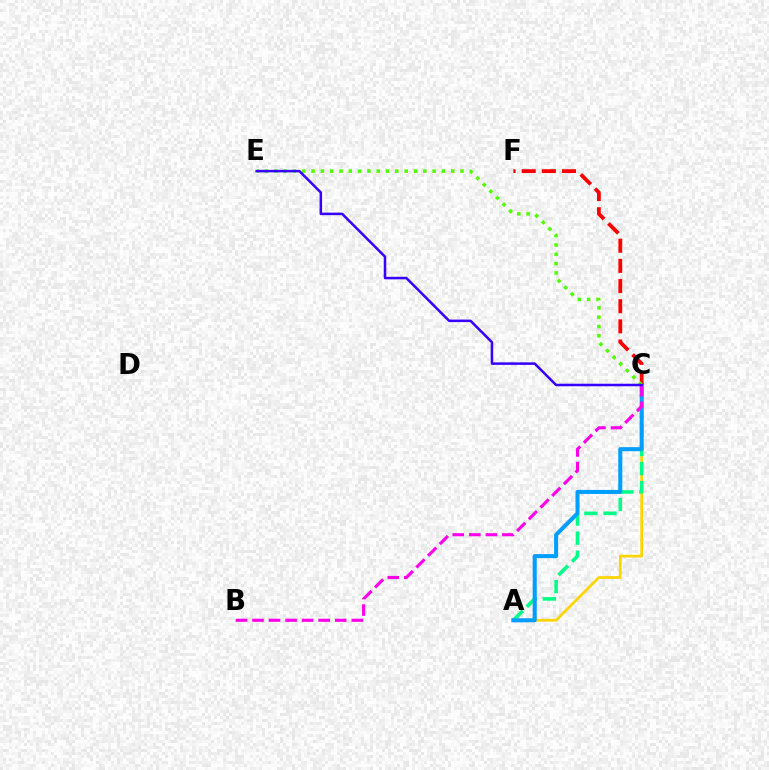{('A', 'C'): [{'color': '#ffd500', 'line_style': 'solid', 'thickness': 1.98}, {'color': '#00ff86', 'line_style': 'dashed', 'thickness': 2.59}, {'color': '#009eff', 'line_style': 'solid', 'thickness': 2.91}], ('C', 'F'): [{'color': '#ff0000', 'line_style': 'dashed', 'thickness': 2.74}], ('B', 'C'): [{'color': '#ff00ed', 'line_style': 'dashed', 'thickness': 2.25}], ('C', 'E'): [{'color': '#4fff00', 'line_style': 'dotted', 'thickness': 2.53}, {'color': '#3700ff', 'line_style': 'solid', 'thickness': 1.82}]}